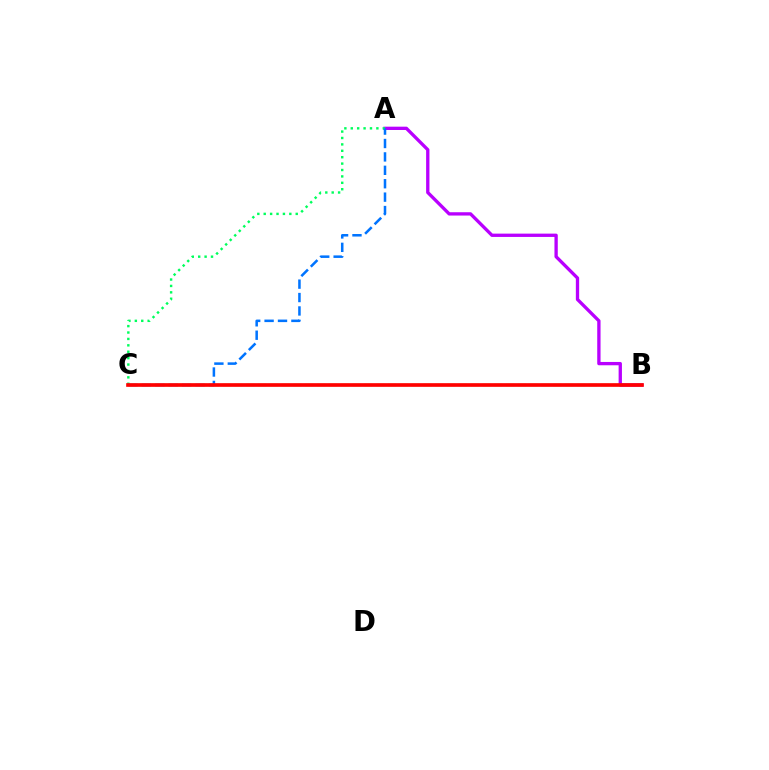{('A', 'B'): [{'color': '#b900ff', 'line_style': 'solid', 'thickness': 2.39}], ('B', 'C'): [{'color': '#d1ff00', 'line_style': 'dashed', 'thickness': 1.6}, {'color': '#ff0000', 'line_style': 'solid', 'thickness': 2.63}], ('A', 'C'): [{'color': '#00ff5c', 'line_style': 'dotted', 'thickness': 1.74}, {'color': '#0074ff', 'line_style': 'dashed', 'thickness': 1.82}]}